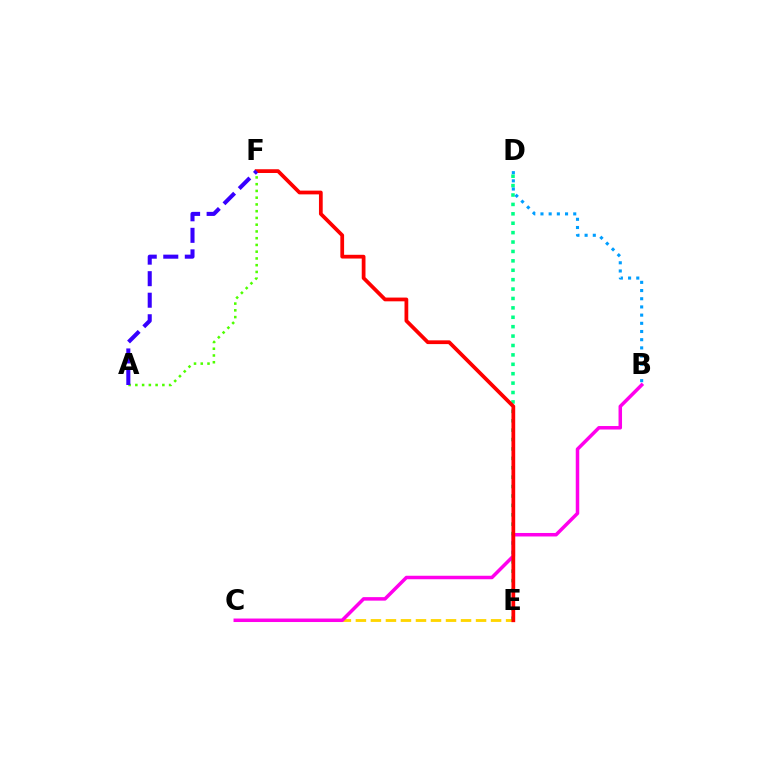{('C', 'E'): [{'color': '#ffd500', 'line_style': 'dashed', 'thickness': 2.04}], ('D', 'E'): [{'color': '#00ff86', 'line_style': 'dotted', 'thickness': 2.56}], ('A', 'F'): [{'color': '#4fff00', 'line_style': 'dotted', 'thickness': 1.83}, {'color': '#3700ff', 'line_style': 'dashed', 'thickness': 2.93}], ('B', 'D'): [{'color': '#009eff', 'line_style': 'dotted', 'thickness': 2.23}], ('B', 'C'): [{'color': '#ff00ed', 'line_style': 'solid', 'thickness': 2.52}], ('E', 'F'): [{'color': '#ff0000', 'line_style': 'solid', 'thickness': 2.7}]}